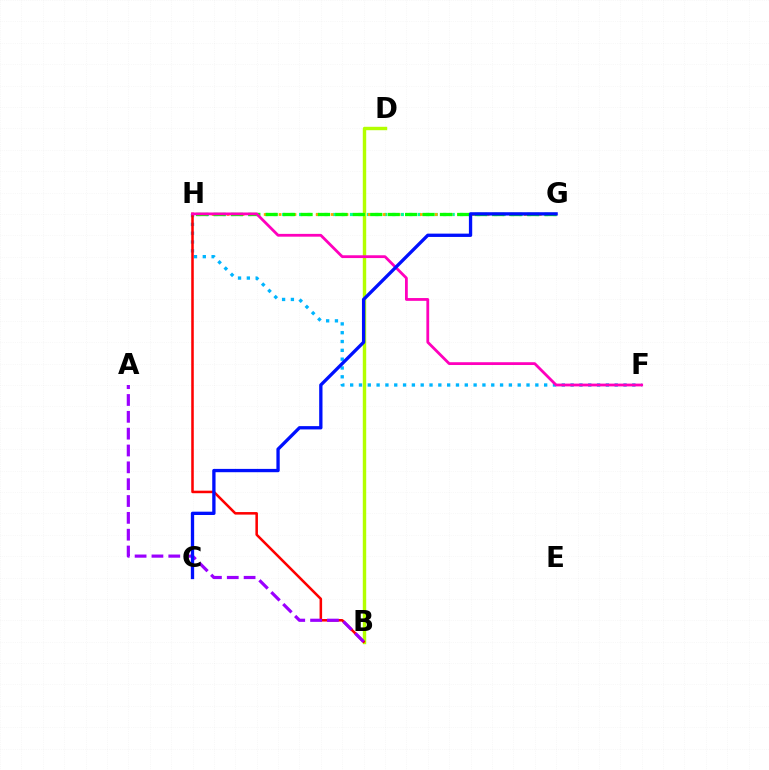{('G', 'H'): [{'color': '#00ff9d', 'line_style': 'dotted', 'thickness': 2.3}, {'color': '#ffa500', 'line_style': 'dotted', 'thickness': 2.02}, {'color': '#08ff00', 'line_style': 'dashed', 'thickness': 2.37}], ('B', 'D'): [{'color': '#b3ff00', 'line_style': 'solid', 'thickness': 2.46}], ('F', 'H'): [{'color': '#00b5ff', 'line_style': 'dotted', 'thickness': 2.4}, {'color': '#ff00bd', 'line_style': 'solid', 'thickness': 2.01}], ('B', 'H'): [{'color': '#ff0000', 'line_style': 'solid', 'thickness': 1.83}], ('A', 'B'): [{'color': '#9b00ff', 'line_style': 'dashed', 'thickness': 2.29}], ('C', 'G'): [{'color': '#0010ff', 'line_style': 'solid', 'thickness': 2.39}]}